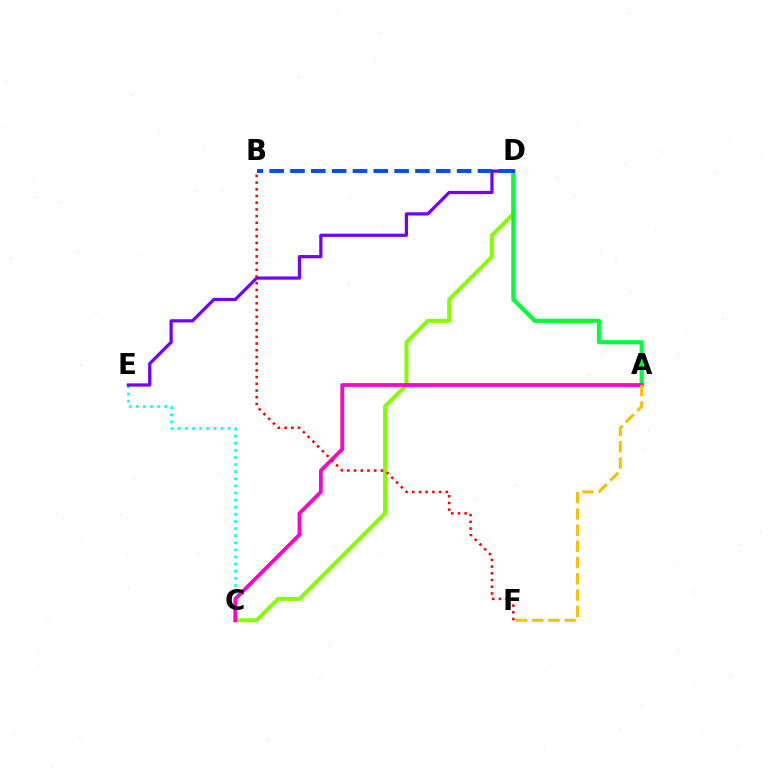{('C', 'D'): [{'color': '#84ff00', 'line_style': 'solid', 'thickness': 2.85}], ('A', 'D'): [{'color': '#00ff39', 'line_style': 'solid', 'thickness': 2.96}], ('C', 'E'): [{'color': '#00fff6', 'line_style': 'dotted', 'thickness': 1.93}], ('D', 'E'): [{'color': '#7200ff', 'line_style': 'solid', 'thickness': 2.31}], ('A', 'C'): [{'color': '#ff00cf', 'line_style': 'solid', 'thickness': 2.71}], ('A', 'F'): [{'color': '#ffbd00', 'line_style': 'dashed', 'thickness': 2.21}], ('B', 'F'): [{'color': '#ff0000', 'line_style': 'dotted', 'thickness': 1.82}], ('B', 'D'): [{'color': '#004bff', 'line_style': 'dashed', 'thickness': 2.83}]}